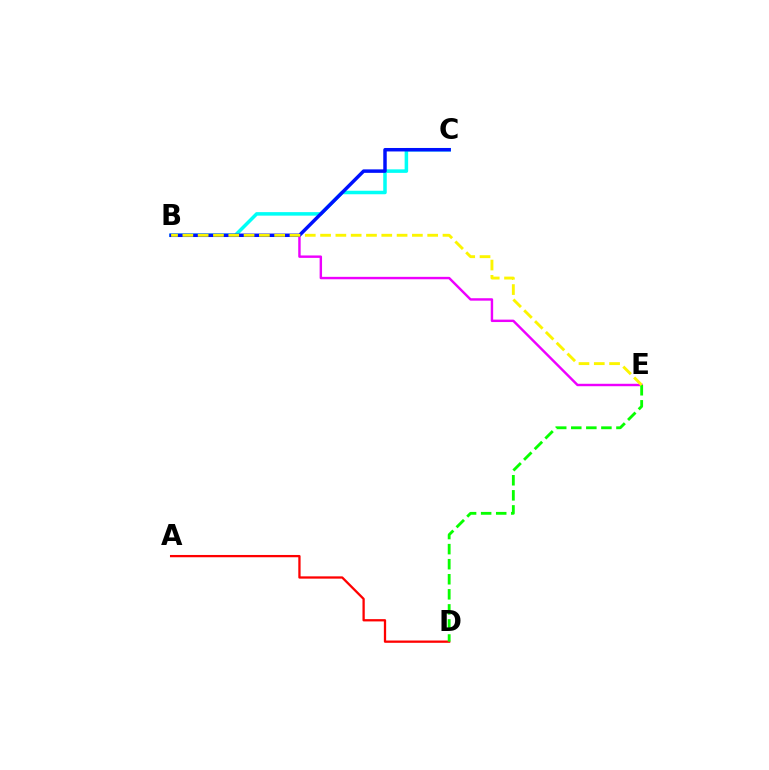{('A', 'D'): [{'color': '#ff0000', 'line_style': 'solid', 'thickness': 1.64}], ('B', 'C'): [{'color': '#00fff6', 'line_style': 'solid', 'thickness': 2.53}, {'color': '#0010ff', 'line_style': 'solid', 'thickness': 2.5}], ('B', 'E'): [{'color': '#ee00ff', 'line_style': 'solid', 'thickness': 1.75}, {'color': '#fcf500', 'line_style': 'dashed', 'thickness': 2.08}], ('D', 'E'): [{'color': '#08ff00', 'line_style': 'dashed', 'thickness': 2.05}]}